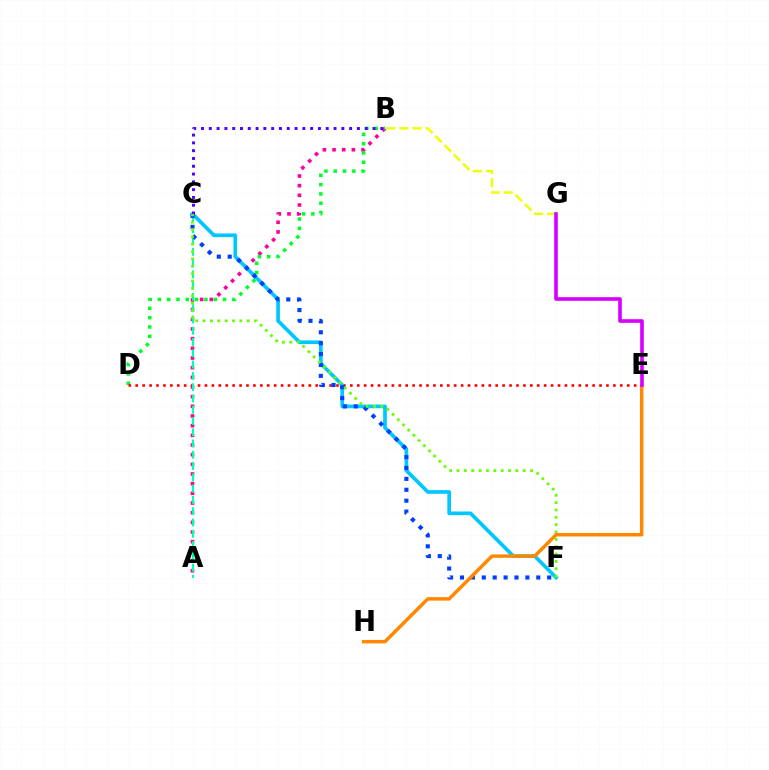{('B', 'G'): [{'color': '#eeff00', 'line_style': 'dashed', 'thickness': 1.77}], ('A', 'B'): [{'color': '#ff00a0', 'line_style': 'dotted', 'thickness': 2.63}], ('B', 'D'): [{'color': '#00ff27', 'line_style': 'dotted', 'thickness': 2.53}], ('D', 'E'): [{'color': '#ff0000', 'line_style': 'dotted', 'thickness': 1.88}], ('A', 'C'): [{'color': '#00ffaf', 'line_style': 'dashed', 'thickness': 1.53}], ('C', 'F'): [{'color': '#00c7ff', 'line_style': 'solid', 'thickness': 2.65}, {'color': '#003fff', 'line_style': 'dotted', 'thickness': 2.96}, {'color': '#66ff00', 'line_style': 'dotted', 'thickness': 2.0}], ('B', 'C'): [{'color': '#4f00ff', 'line_style': 'dotted', 'thickness': 2.12}], ('E', 'H'): [{'color': '#ff8800', 'line_style': 'solid', 'thickness': 2.49}], ('E', 'G'): [{'color': '#d600ff', 'line_style': 'solid', 'thickness': 2.6}]}